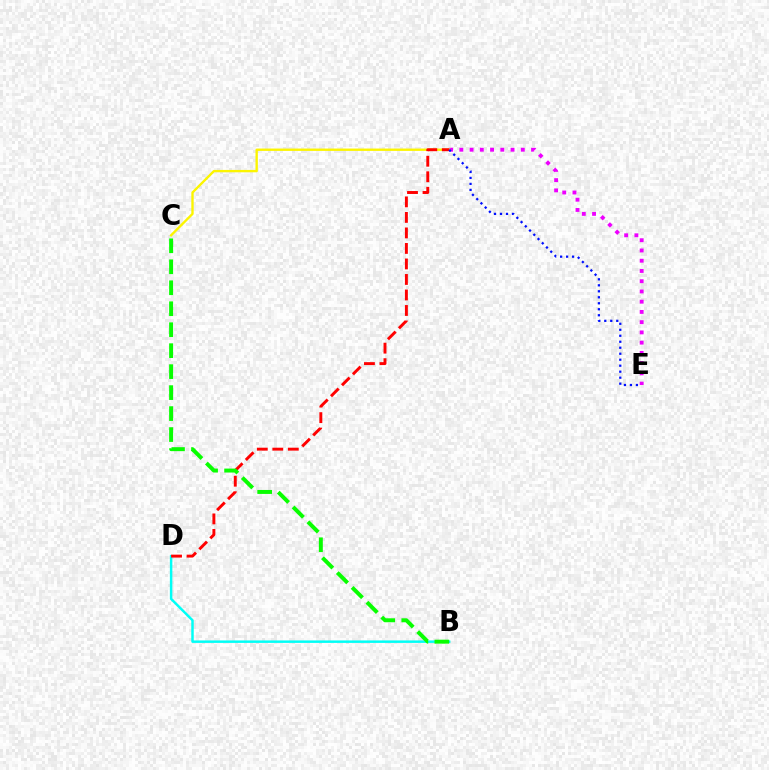{('B', 'D'): [{'color': '#00fff6', 'line_style': 'solid', 'thickness': 1.77}], ('A', 'E'): [{'color': '#ee00ff', 'line_style': 'dotted', 'thickness': 2.78}, {'color': '#0010ff', 'line_style': 'dotted', 'thickness': 1.63}], ('A', 'C'): [{'color': '#fcf500', 'line_style': 'solid', 'thickness': 1.7}], ('A', 'D'): [{'color': '#ff0000', 'line_style': 'dashed', 'thickness': 2.11}], ('B', 'C'): [{'color': '#08ff00', 'line_style': 'dashed', 'thickness': 2.85}]}